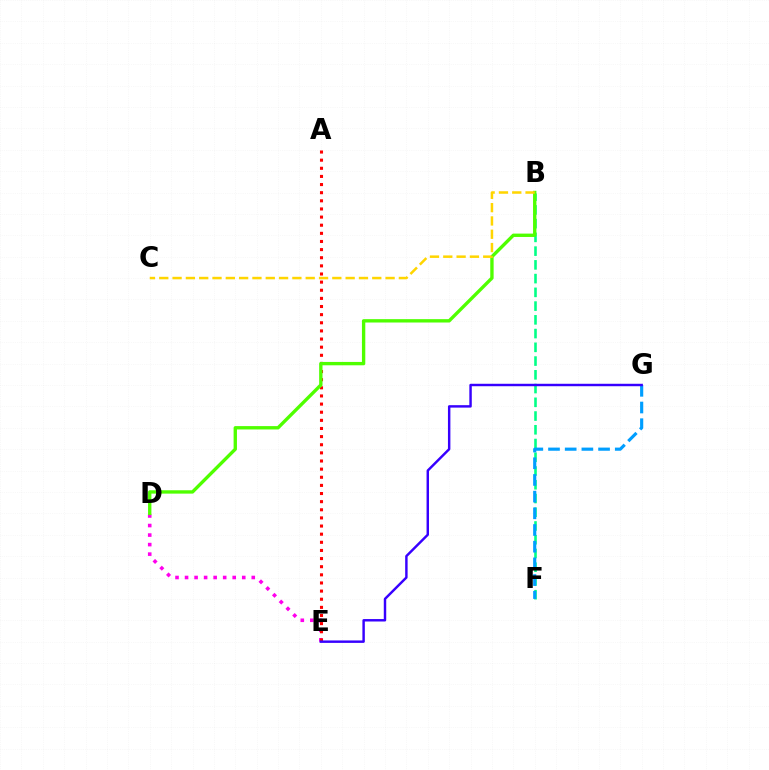{('D', 'E'): [{'color': '#ff00ed', 'line_style': 'dotted', 'thickness': 2.59}], ('A', 'E'): [{'color': '#ff0000', 'line_style': 'dotted', 'thickness': 2.21}], ('B', 'F'): [{'color': '#00ff86', 'line_style': 'dashed', 'thickness': 1.87}], ('F', 'G'): [{'color': '#009eff', 'line_style': 'dashed', 'thickness': 2.27}], ('B', 'D'): [{'color': '#4fff00', 'line_style': 'solid', 'thickness': 2.42}], ('B', 'C'): [{'color': '#ffd500', 'line_style': 'dashed', 'thickness': 1.81}], ('E', 'G'): [{'color': '#3700ff', 'line_style': 'solid', 'thickness': 1.76}]}